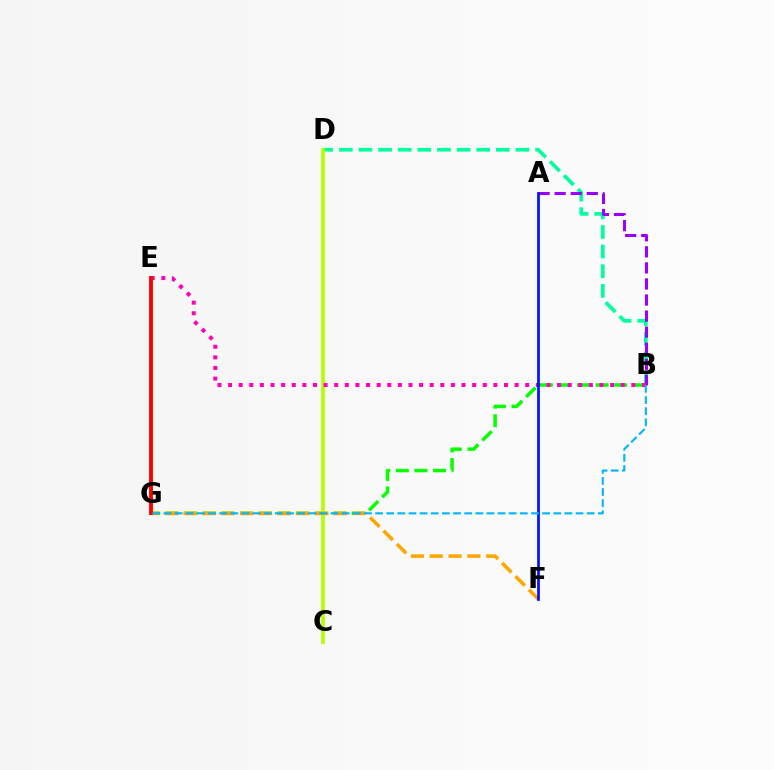{('B', 'G'): [{'color': '#08ff00', 'line_style': 'dashed', 'thickness': 2.53}, {'color': '#00b5ff', 'line_style': 'dashed', 'thickness': 1.51}], ('B', 'D'): [{'color': '#00ff9d', 'line_style': 'dashed', 'thickness': 2.67}], ('C', 'D'): [{'color': '#b3ff00', 'line_style': 'solid', 'thickness': 2.67}], ('A', 'B'): [{'color': '#9b00ff', 'line_style': 'dashed', 'thickness': 2.18}], ('F', 'G'): [{'color': '#ffa500', 'line_style': 'dashed', 'thickness': 2.56}], ('B', 'E'): [{'color': '#ff00bd', 'line_style': 'dotted', 'thickness': 2.88}], ('E', 'G'): [{'color': '#ff0000', 'line_style': 'solid', 'thickness': 2.79}], ('A', 'F'): [{'color': '#0010ff', 'line_style': 'solid', 'thickness': 1.96}]}